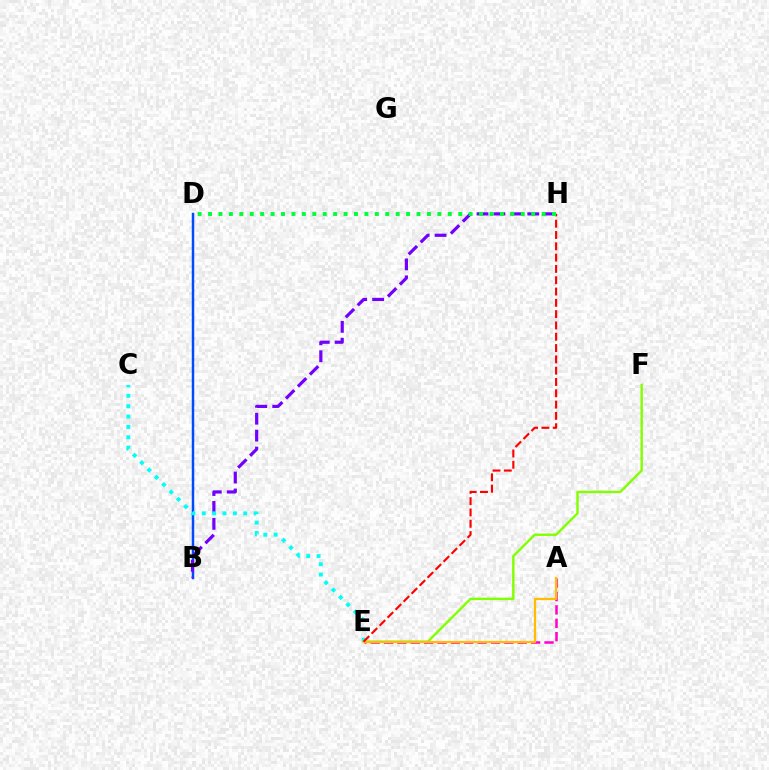{('B', 'D'): [{'color': '#004bff', 'line_style': 'solid', 'thickness': 1.78}], ('A', 'E'): [{'color': '#ff00cf', 'line_style': 'dashed', 'thickness': 1.82}, {'color': '#ffbd00', 'line_style': 'solid', 'thickness': 1.6}], ('B', 'H'): [{'color': '#7200ff', 'line_style': 'dashed', 'thickness': 2.3}], ('C', 'E'): [{'color': '#00fff6', 'line_style': 'dotted', 'thickness': 2.81}], ('E', 'F'): [{'color': '#84ff00', 'line_style': 'solid', 'thickness': 1.75}], ('E', 'H'): [{'color': '#ff0000', 'line_style': 'dashed', 'thickness': 1.54}], ('D', 'H'): [{'color': '#00ff39', 'line_style': 'dotted', 'thickness': 2.83}]}